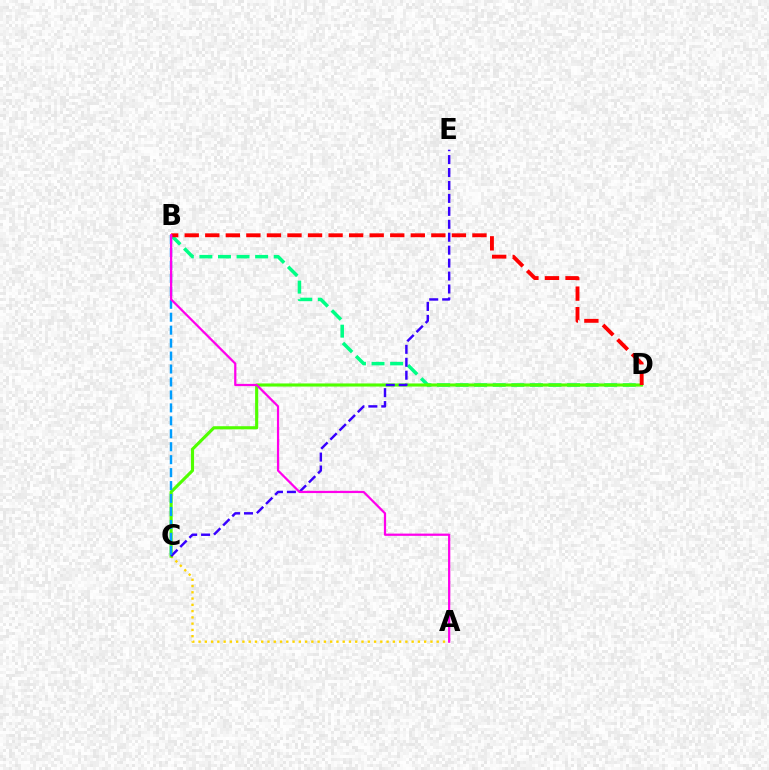{('B', 'D'): [{'color': '#00ff86', 'line_style': 'dashed', 'thickness': 2.52}, {'color': '#ff0000', 'line_style': 'dashed', 'thickness': 2.79}], ('A', 'C'): [{'color': '#ffd500', 'line_style': 'dotted', 'thickness': 1.7}], ('C', 'D'): [{'color': '#4fff00', 'line_style': 'solid', 'thickness': 2.24}], ('C', 'E'): [{'color': '#3700ff', 'line_style': 'dashed', 'thickness': 1.76}], ('B', 'C'): [{'color': '#009eff', 'line_style': 'dashed', 'thickness': 1.76}], ('A', 'B'): [{'color': '#ff00ed', 'line_style': 'solid', 'thickness': 1.62}]}